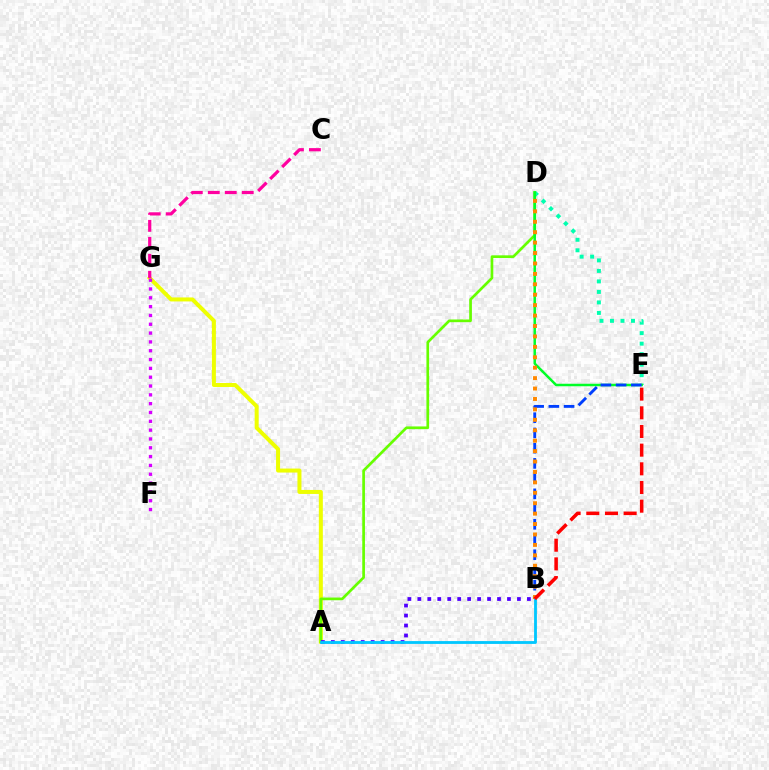{('D', 'E'): [{'color': '#00ffaf', 'line_style': 'dotted', 'thickness': 2.85}, {'color': '#00ff27', 'line_style': 'solid', 'thickness': 1.8}], ('A', 'G'): [{'color': '#eeff00', 'line_style': 'solid', 'thickness': 2.88}], ('A', 'D'): [{'color': '#66ff00', 'line_style': 'solid', 'thickness': 1.94}], ('B', 'E'): [{'color': '#003fff', 'line_style': 'dashed', 'thickness': 2.07}, {'color': '#ff0000', 'line_style': 'dashed', 'thickness': 2.54}], ('F', 'G'): [{'color': '#d600ff', 'line_style': 'dotted', 'thickness': 2.4}], ('C', 'G'): [{'color': '#ff00a0', 'line_style': 'dashed', 'thickness': 2.31}], ('A', 'B'): [{'color': '#4f00ff', 'line_style': 'dotted', 'thickness': 2.71}, {'color': '#00c7ff', 'line_style': 'solid', 'thickness': 2.03}], ('B', 'D'): [{'color': '#ff8800', 'line_style': 'dotted', 'thickness': 2.83}]}